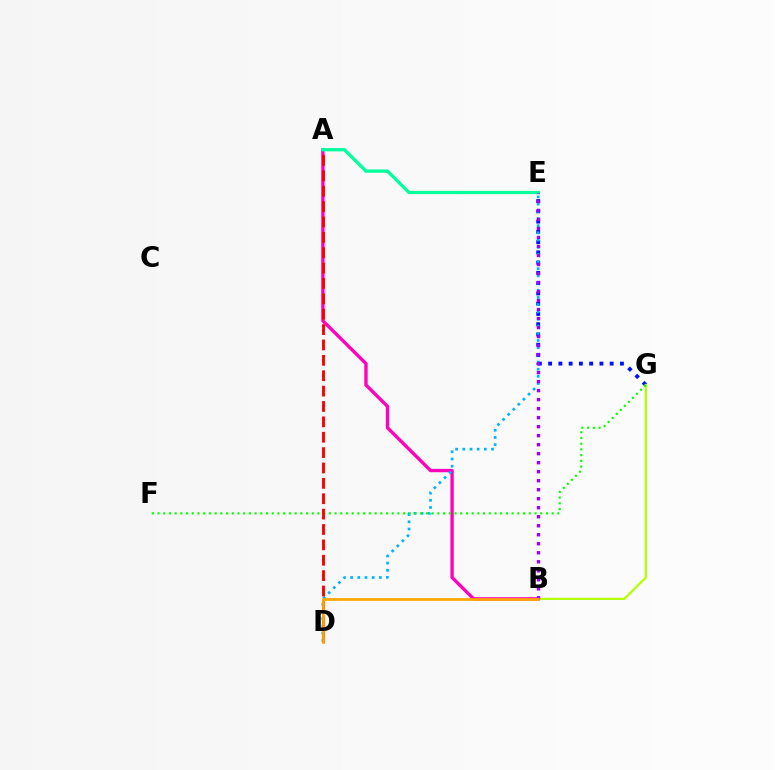{('E', 'G'): [{'color': '#0010ff', 'line_style': 'dotted', 'thickness': 2.79}], ('B', 'G'): [{'color': '#b3ff00', 'line_style': 'solid', 'thickness': 1.62}], ('A', 'B'): [{'color': '#ff00bd', 'line_style': 'solid', 'thickness': 2.41}], ('D', 'E'): [{'color': '#00b5ff', 'line_style': 'dotted', 'thickness': 1.95}], ('F', 'G'): [{'color': '#08ff00', 'line_style': 'dotted', 'thickness': 1.55}], ('A', 'D'): [{'color': '#ff0000', 'line_style': 'dashed', 'thickness': 2.09}], ('A', 'E'): [{'color': '#00ff9d', 'line_style': 'solid', 'thickness': 2.37}], ('B', 'E'): [{'color': '#9b00ff', 'line_style': 'dotted', 'thickness': 2.45}], ('B', 'D'): [{'color': '#ffa500', 'line_style': 'solid', 'thickness': 1.94}]}